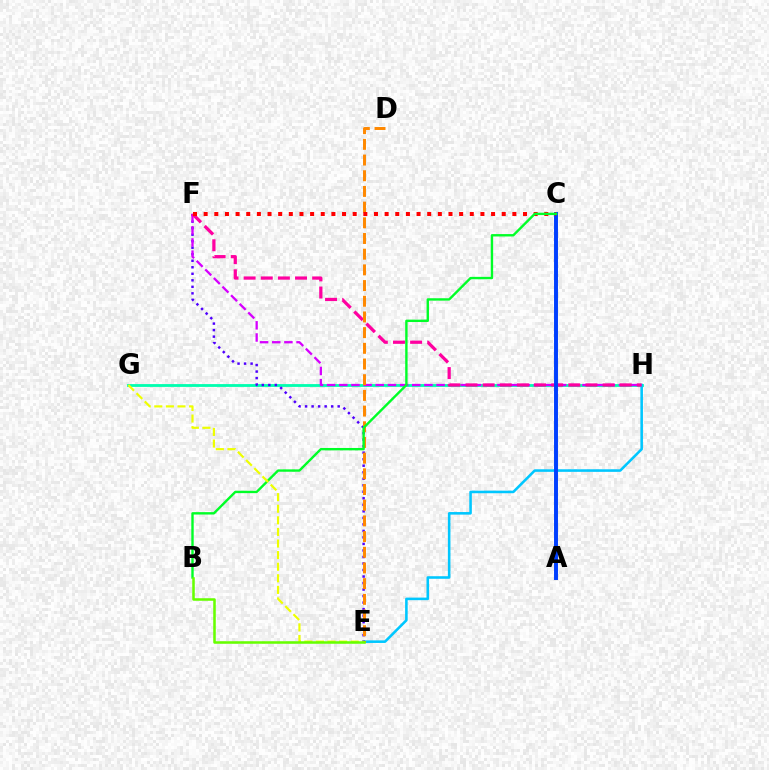{('G', 'H'): [{'color': '#00ffaf', 'line_style': 'solid', 'thickness': 2.03}], ('E', 'H'): [{'color': '#00c7ff', 'line_style': 'solid', 'thickness': 1.85}], ('E', 'F'): [{'color': '#4f00ff', 'line_style': 'dotted', 'thickness': 1.77}], ('F', 'H'): [{'color': '#d600ff', 'line_style': 'dashed', 'thickness': 1.65}, {'color': '#ff00a0', 'line_style': 'dashed', 'thickness': 2.33}], ('D', 'E'): [{'color': '#ff8800', 'line_style': 'dashed', 'thickness': 2.13}], ('A', 'C'): [{'color': '#003fff', 'line_style': 'solid', 'thickness': 2.83}], ('C', 'F'): [{'color': '#ff0000', 'line_style': 'dotted', 'thickness': 2.89}], ('B', 'C'): [{'color': '#00ff27', 'line_style': 'solid', 'thickness': 1.72}], ('E', 'G'): [{'color': '#eeff00', 'line_style': 'dashed', 'thickness': 1.57}], ('B', 'E'): [{'color': '#66ff00', 'line_style': 'solid', 'thickness': 1.83}]}